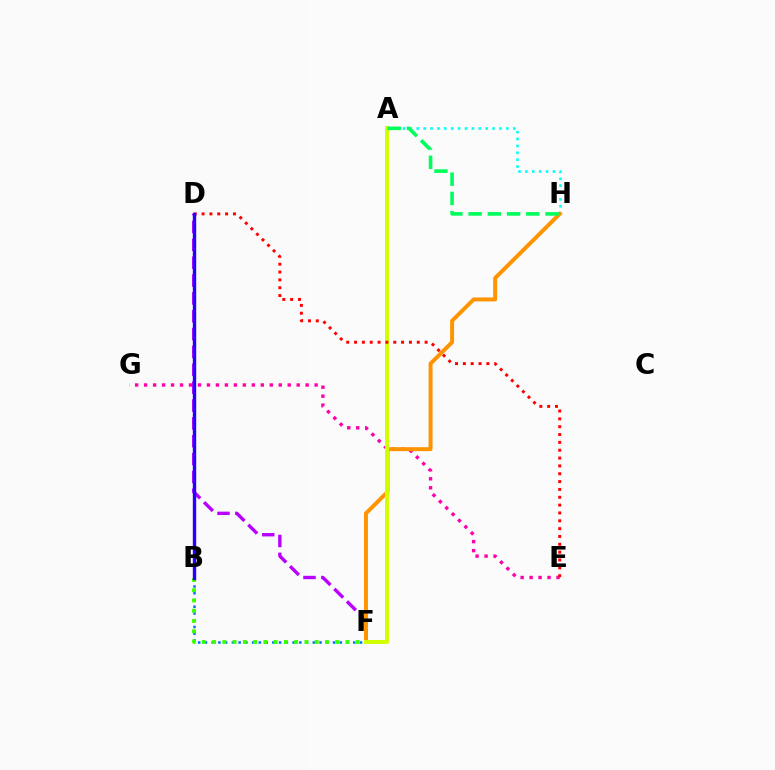{('A', 'H'): [{'color': '#00fff6', 'line_style': 'dotted', 'thickness': 1.87}, {'color': '#00ff5c', 'line_style': 'dashed', 'thickness': 2.61}], ('E', 'G'): [{'color': '#ff00ac', 'line_style': 'dotted', 'thickness': 2.44}], ('B', 'F'): [{'color': '#0074ff', 'line_style': 'dotted', 'thickness': 1.83}, {'color': '#3dff00', 'line_style': 'dotted', 'thickness': 2.79}], ('D', 'F'): [{'color': '#b900ff', 'line_style': 'dashed', 'thickness': 2.43}], ('F', 'H'): [{'color': '#ff9400', 'line_style': 'solid', 'thickness': 2.85}], ('A', 'F'): [{'color': '#d1ff00', 'line_style': 'solid', 'thickness': 2.87}], ('D', 'E'): [{'color': '#ff0000', 'line_style': 'dotted', 'thickness': 2.13}], ('B', 'D'): [{'color': '#2500ff', 'line_style': 'solid', 'thickness': 2.44}]}